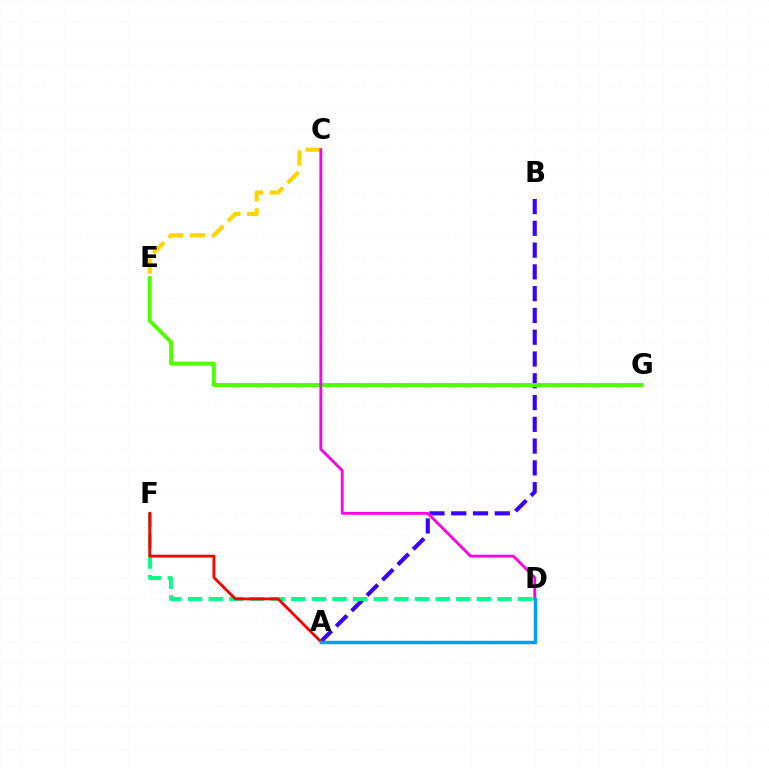{('C', 'E'): [{'color': '#ffd500', 'line_style': 'dashed', 'thickness': 2.99}], ('A', 'B'): [{'color': '#3700ff', 'line_style': 'dashed', 'thickness': 2.96}], ('E', 'G'): [{'color': '#4fff00', 'line_style': 'solid', 'thickness': 2.81}], ('D', 'F'): [{'color': '#00ff86', 'line_style': 'dashed', 'thickness': 2.8}], ('C', 'D'): [{'color': '#ff00ed', 'line_style': 'solid', 'thickness': 2.03}], ('A', 'F'): [{'color': '#ff0000', 'line_style': 'solid', 'thickness': 2.02}], ('A', 'D'): [{'color': '#009eff', 'line_style': 'solid', 'thickness': 2.49}]}